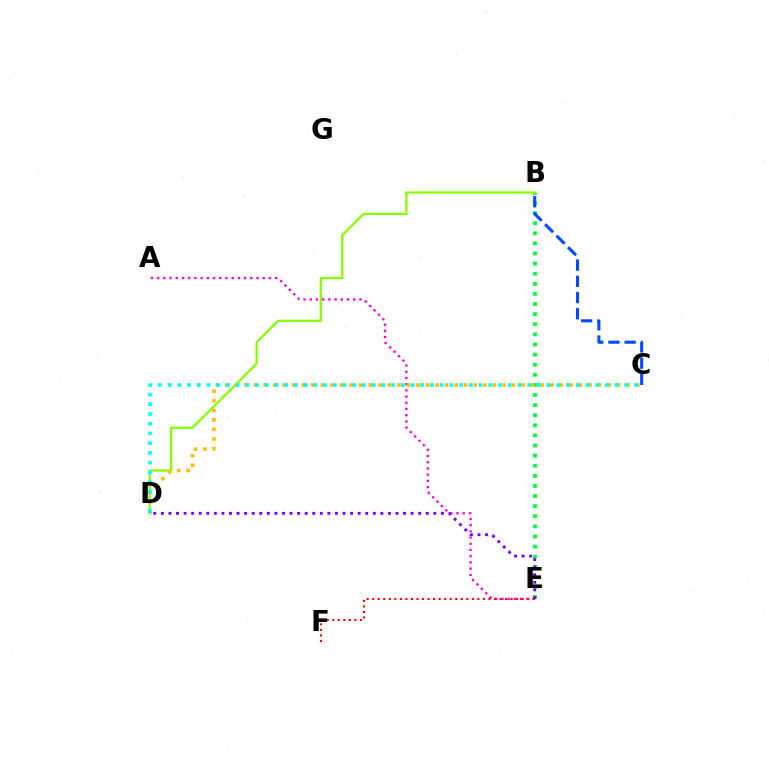{('B', 'E'): [{'color': '#00ff39', 'line_style': 'dotted', 'thickness': 2.75}], ('B', 'C'): [{'color': '#004bff', 'line_style': 'dashed', 'thickness': 2.2}], ('B', 'D'): [{'color': '#84ff00', 'line_style': 'solid', 'thickness': 1.62}], ('A', 'E'): [{'color': '#ff00cf', 'line_style': 'dotted', 'thickness': 1.69}], ('E', 'F'): [{'color': '#ff0000', 'line_style': 'dotted', 'thickness': 1.5}], ('C', 'D'): [{'color': '#ffbd00', 'line_style': 'dotted', 'thickness': 2.6}, {'color': '#00fff6', 'line_style': 'dotted', 'thickness': 2.64}], ('D', 'E'): [{'color': '#7200ff', 'line_style': 'dotted', 'thickness': 2.06}]}